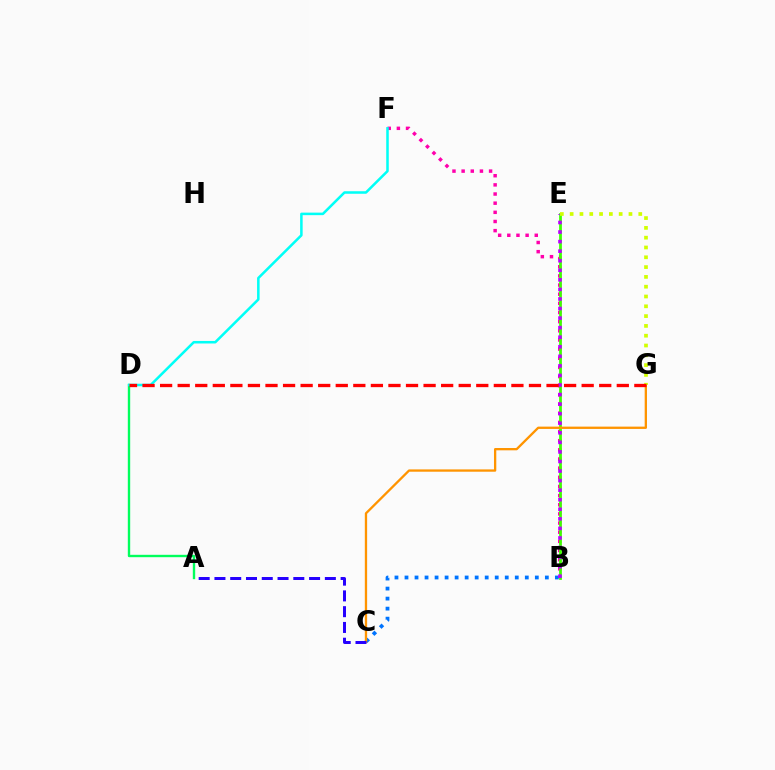{('B', 'F'): [{'color': '#ff00ac', 'line_style': 'dotted', 'thickness': 2.49}], ('B', 'C'): [{'color': '#0074ff', 'line_style': 'dotted', 'thickness': 2.72}], ('B', 'E'): [{'color': '#3dff00', 'line_style': 'solid', 'thickness': 1.99}, {'color': '#b900ff', 'line_style': 'dotted', 'thickness': 2.6}], ('C', 'G'): [{'color': '#ff9400', 'line_style': 'solid', 'thickness': 1.66}], ('E', 'G'): [{'color': '#d1ff00', 'line_style': 'dotted', 'thickness': 2.66}], ('A', 'D'): [{'color': '#00ff5c', 'line_style': 'solid', 'thickness': 1.71}], ('D', 'F'): [{'color': '#00fff6', 'line_style': 'solid', 'thickness': 1.82}], ('D', 'G'): [{'color': '#ff0000', 'line_style': 'dashed', 'thickness': 2.39}], ('A', 'C'): [{'color': '#2500ff', 'line_style': 'dashed', 'thickness': 2.14}]}